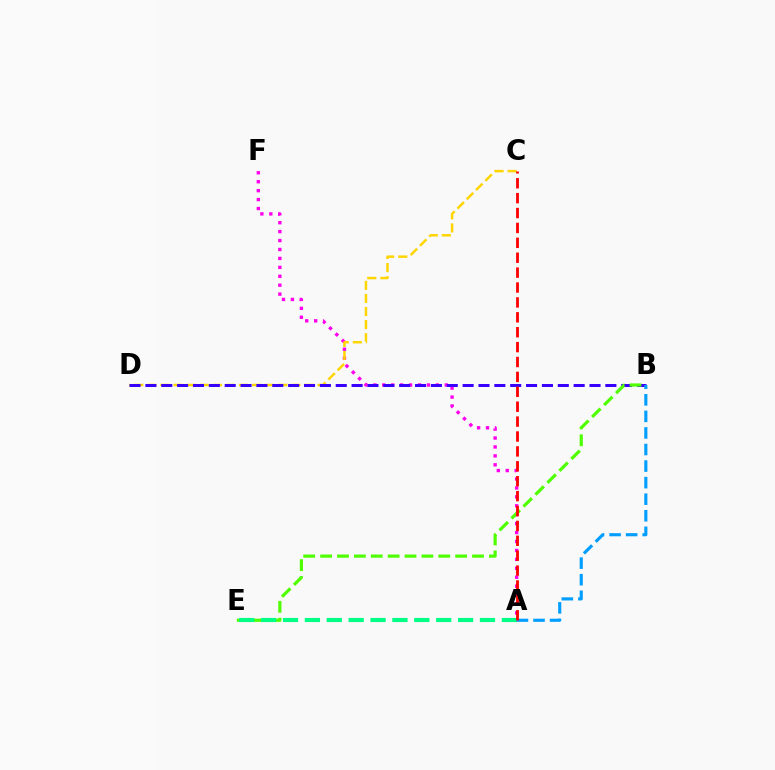{('A', 'F'): [{'color': '#ff00ed', 'line_style': 'dotted', 'thickness': 2.43}], ('C', 'D'): [{'color': '#ffd500', 'line_style': 'dashed', 'thickness': 1.78}], ('B', 'D'): [{'color': '#3700ff', 'line_style': 'dashed', 'thickness': 2.15}], ('B', 'E'): [{'color': '#4fff00', 'line_style': 'dashed', 'thickness': 2.29}], ('A', 'E'): [{'color': '#00ff86', 'line_style': 'dashed', 'thickness': 2.97}], ('A', 'B'): [{'color': '#009eff', 'line_style': 'dashed', 'thickness': 2.25}], ('A', 'C'): [{'color': '#ff0000', 'line_style': 'dashed', 'thickness': 2.02}]}